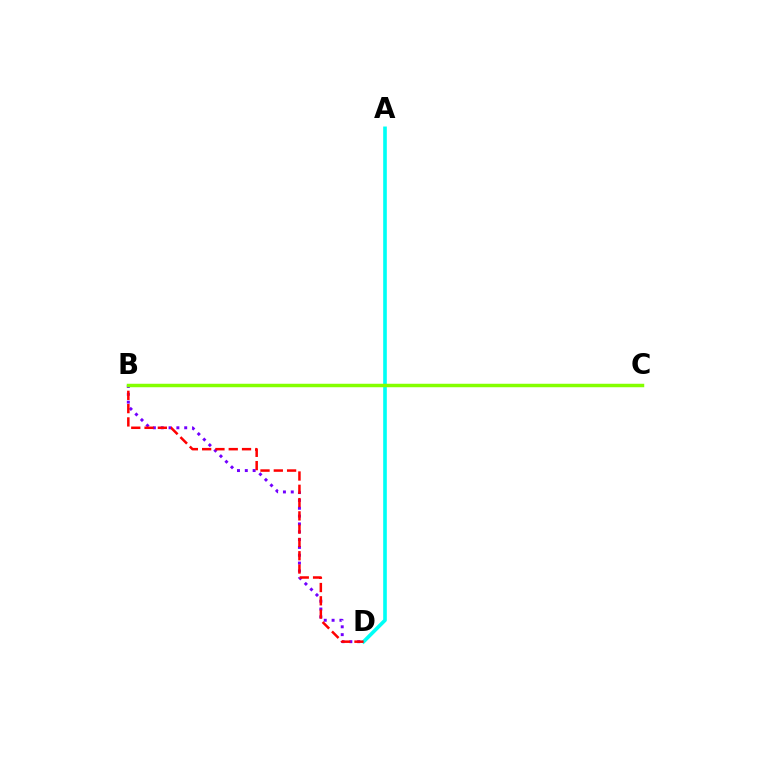{('A', 'D'): [{'color': '#00fff6', 'line_style': 'solid', 'thickness': 2.61}], ('B', 'D'): [{'color': '#7200ff', 'line_style': 'dotted', 'thickness': 2.13}, {'color': '#ff0000', 'line_style': 'dashed', 'thickness': 1.81}], ('B', 'C'): [{'color': '#84ff00', 'line_style': 'solid', 'thickness': 2.5}]}